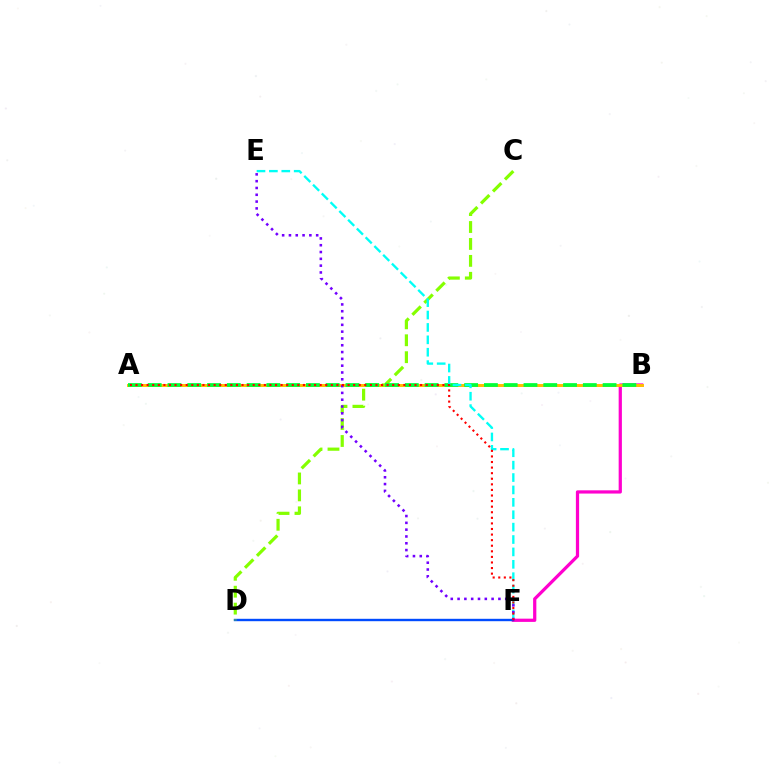{('B', 'F'): [{'color': '#ff00cf', 'line_style': 'solid', 'thickness': 2.33}], ('A', 'B'): [{'color': '#ffbd00', 'line_style': 'solid', 'thickness': 2.12}, {'color': '#00ff39', 'line_style': 'dashed', 'thickness': 2.69}], ('D', 'F'): [{'color': '#004bff', 'line_style': 'solid', 'thickness': 1.72}], ('C', 'D'): [{'color': '#84ff00', 'line_style': 'dashed', 'thickness': 2.3}], ('E', 'F'): [{'color': '#00fff6', 'line_style': 'dashed', 'thickness': 1.68}, {'color': '#7200ff', 'line_style': 'dotted', 'thickness': 1.85}], ('A', 'F'): [{'color': '#ff0000', 'line_style': 'dotted', 'thickness': 1.52}]}